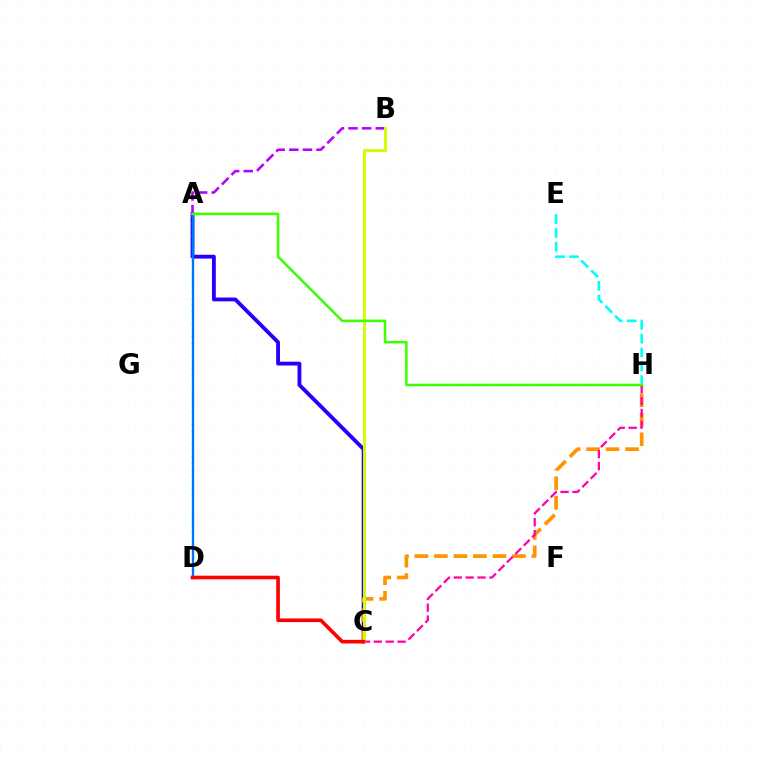{('A', 'C'): [{'color': '#2500ff', 'line_style': 'solid', 'thickness': 2.76}], ('A', 'D'): [{'color': '#00ff5c', 'line_style': 'dotted', 'thickness': 1.72}, {'color': '#0074ff', 'line_style': 'solid', 'thickness': 1.64}], ('A', 'B'): [{'color': '#b900ff', 'line_style': 'dashed', 'thickness': 1.85}], ('C', 'H'): [{'color': '#ff9400', 'line_style': 'dashed', 'thickness': 2.65}, {'color': '#ff00ac', 'line_style': 'dashed', 'thickness': 1.62}], ('B', 'C'): [{'color': '#d1ff00', 'line_style': 'solid', 'thickness': 2.1}], ('C', 'D'): [{'color': '#ff0000', 'line_style': 'solid', 'thickness': 2.62}], ('E', 'H'): [{'color': '#00fff6', 'line_style': 'dashed', 'thickness': 1.88}], ('A', 'H'): [{'color': '#3dff00', 'line_style': 'solid', 'thickness': 1.84}]}